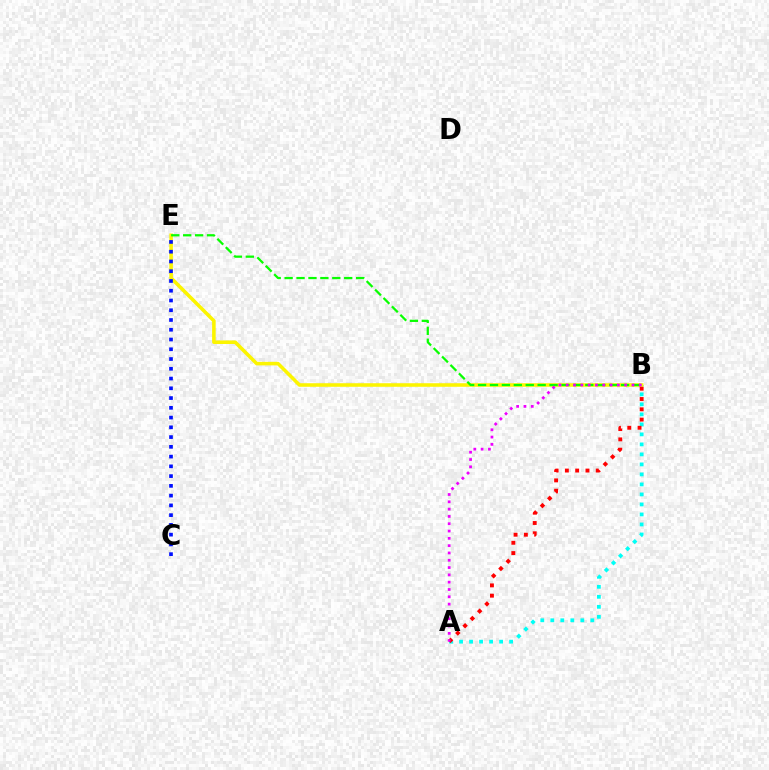{('A', 'B'): [{'color': '#00fff6', 'line_style': 'dotted', 'thickness': 2.72}, {'color': '#ff0000', 'line_style': 'dotted', 'thickness': 2.8}, {'color': '#ee00ff', 'line_style': 'dotted', 'thickness': 1.99}], ('B', 'E'): [{'color': '#fcf500', 'line_style': 'solid', 'thickness': 2.56}, {'color': '#08ff00', 'line_style': 'dashed', 'thickness': 1.62}], ('C', 'E'): [{'color': '#0010ff', 'line_style': 'dotted', 'thickness': 2.65}]}